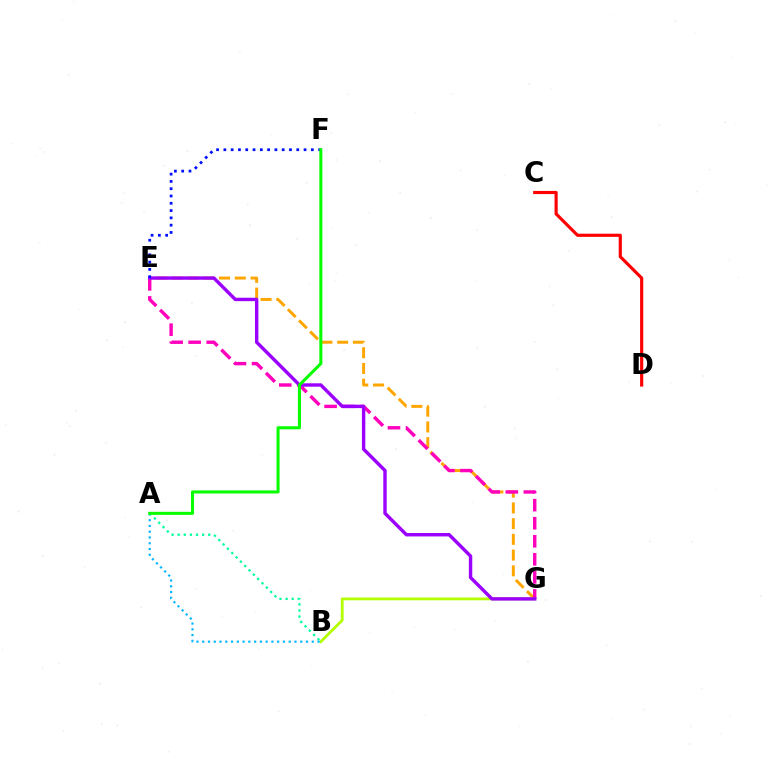{('A', 'B'): [{'color': '#00ff9d', 'line_style': 'dotted', 'thickness': 1.66}, {'color': '#00b5ff', 'line_style': 'dotted', 'thickness': 1.57}], ('E', 'G'): [{'color': '#ffa500', 'line_style': 'dashed', 'thickness': 2.14}, {'color': '#ff00bd', 'line_style': 'dashed', 'thickness': 2.45}, {'color': '#9b00ff', 'line_style': 'solid', 'thickness': 2.45}], ('B', 'G'): [{'color': '#b3ff00', 'line_style': 'solid', 'thickness': 2.0}], ('E', 'F'): [{'color': '#0010ff', 'line_style': 'dotted', 'thickness': 1.98}], ('A', 'F'): [{'color': '#08ff00', 'line_style': 'solid', 'thickness': 2.19}], ('C', 'D'): [{'color': '#ff0000', 'line_style': 'solid', 'thickness': 2.27}]}